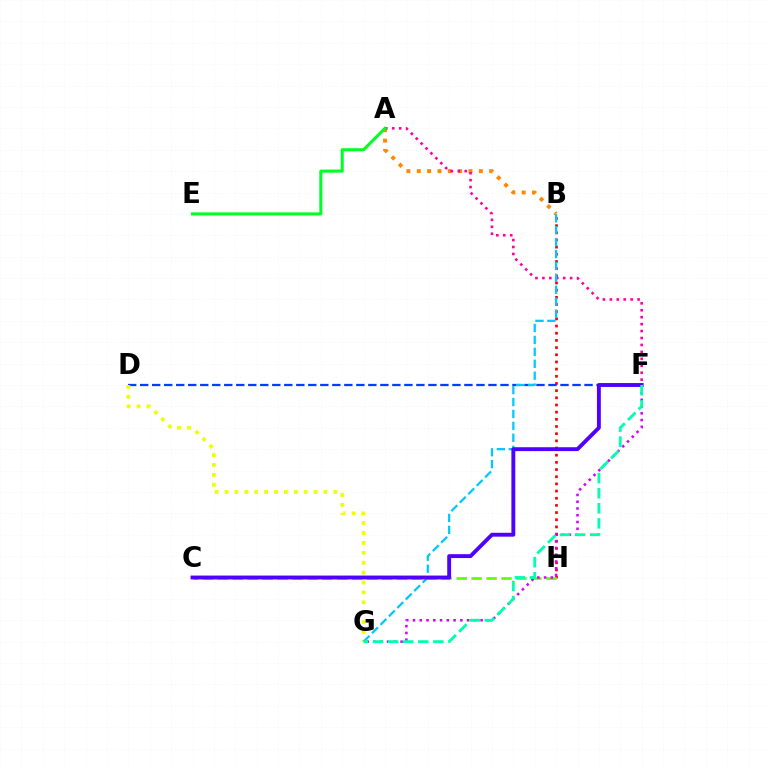{('B', 'H'): [{'color': '#ff0000', 'line_style': 'dotted', 'thickness': 1.95}], ('A', 'B'): [{'color': '#ff8800', 'line_style': 'dotted', 'thickness': 2.81}], ('A', 'F'): [{'color': '#ff00a0', 'line_style': 'dotted', 'thickness': 1.88}], ('D', 'F'): [{'color': '#003fff', 'line_style': 'dashed', 'thickness': 1.63}], ('C', 'H'): [{'color': '#66ff00', 'line_style': 'dashed', 'thickness': 2.03}], ('D', 'G'): [{'color': '#eeff00', 'line_style': 'dotted', 'thickness': 2.69}], ('F', 'G'): [{'color': '#d600ff', 'line_style': 'dotted', 'thickness': 1.84}, {'color': '#00ffaf', 'line_style': 'dashed', 'thickness': 2.05}], ('B', 'G'): [{'color': '#00c7ff', 'line_style': 'dashed', 'thickness': 1.62}], ('C', 'F'): [{'color': '#4f00ff', 'line_style': 'solid', 'thickness': 2.79}], ('A', 'E'): [{'color': '#00ff27', 'line_style': 'solid', 'thickness': 2.2}]}